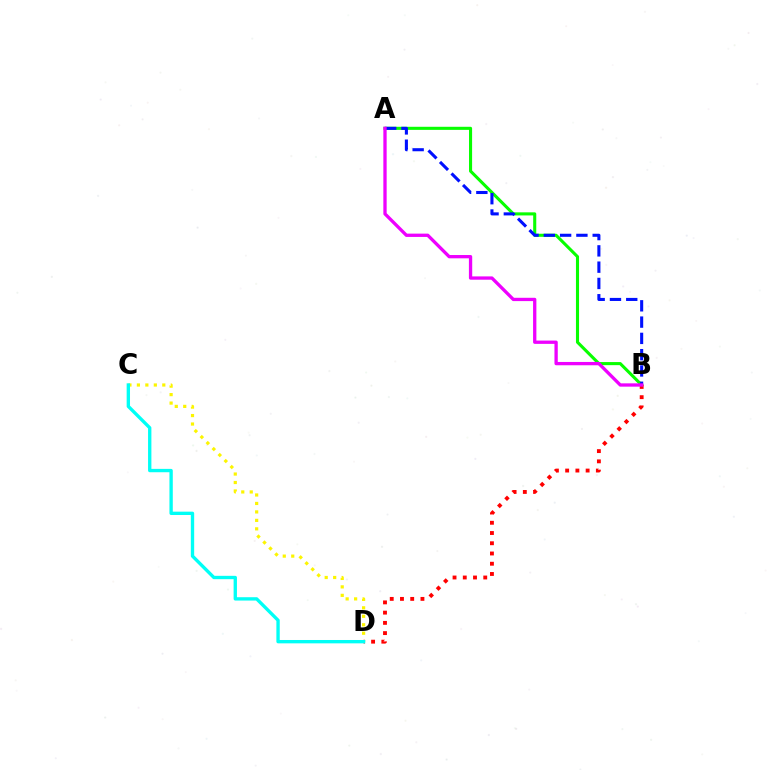{('A', 'B'): [{'color': '#08ff00', 'line_style': 'solid', 'thickness': 2.22}, {'color': '#0010ff', 'line_style': 'dashed', 'thickness': 2.21}, {'color': '#ee00ff', 'line_style': 'solid', 'thickness': 2.38}], ('B', 'D'): [{'color': '#ff0000', 'line_style': 'dotted', 'thickness': 2.78}], ('C', 'D'): [{'color': '#fcf500', 'line_style': 'dotted', 'thickness': 2.3}, {'color': '#00fff6', 'line_style': 'solid', 'thickness': 2.41}]}